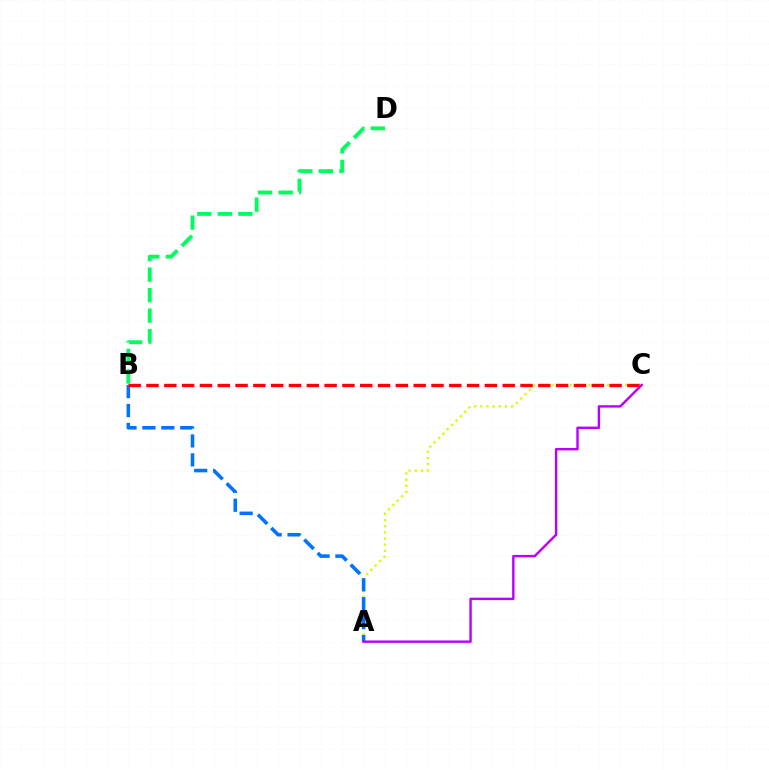{('B', 'D'): [{'color': '#00ff5c', 'line_style': 'dashed', 'thickness': 2.79}], ('A', 'C'): [{'color': '#d1ff00', 'line_style': 'dotted', 'thickness': 1.67}, {'color': '#b900ff', 'line_style': 'solid', 'thickness': 1.73}], ('A', 'B'): [{'color': '#0074ff', 'line_style': 'dashed', 'thickness': 2.57}], ('B', 'C'): [{'color': '#ff0000', 'line_style': 'dashed', 'thickness': 2.42}]}